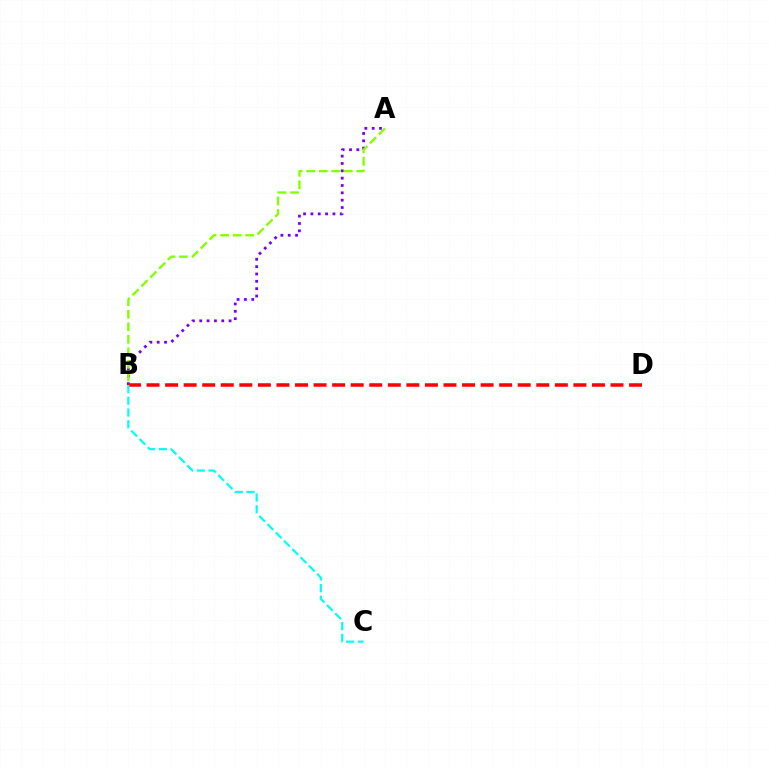{('A', 'B'): [{'color': '#7200ff', 'line_style': 'dotted', 'thickness': 1.99}, {'color': '#84ff00', 'line_style': 'dashed', 'thickness': 1.7}], ('B', 'D'): [{'color': '#ff0000', 'line_style': 'dashed', 'thickness': 2.52}], ('B', 'C'): [{'color': '#00fff6', 'line_style': 'dashed', 'thickness': 1.59}]}